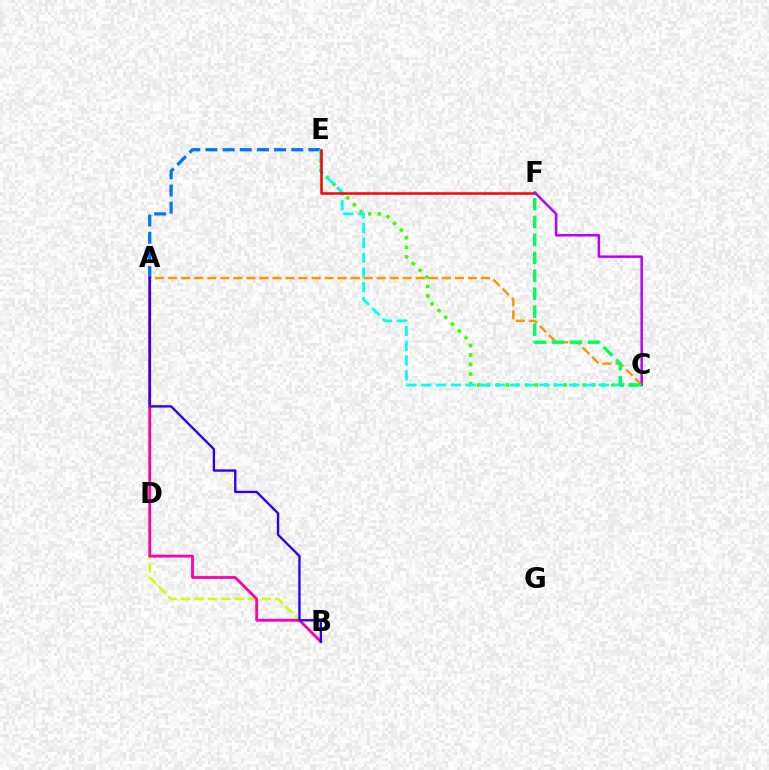{('A', 'C'): [{'color': '#ff9400', 'line_style': 'dashed', 'thickness': 1.77}], ('A', 'E'): [{'color': '#0074ff', 'line_style': 'dashed', 'thickness': 2.33}], ('C', 'E'): [{'color': '#3dff00', 'line_style': 'dotted', 'thickness': 2.6}, {'color': '#00fff6', 'line_style': 'dashed', 'thickness': 2.01}], ('A', 'B'): [{'color': '#d1ff00', 'line_style': 'dashed', 'thickness': 1.83}, {'color': '#ff00ac', 'line_style': 'solid', 'thickness': 2.02}, {'color': '#2500ff', 'line_style': 'solid', 'thickness': 1.69}], ('E', 'F'): [{'color': '#ff0000', 'line_style': 'solid', 'thickness': 1.8}], ('C', 'F'): [{'color': '#b900ff', 'line_style': 'solid', 'thickness': 1.8}, {'color': '#00ff5c', 'line_style': 'dashed', 'thickness': 2.44}]}